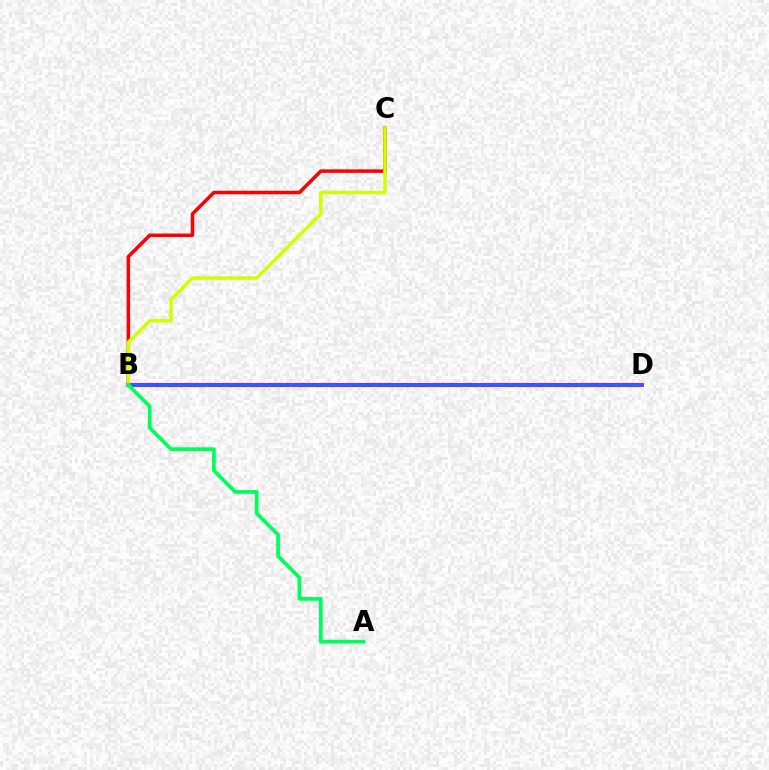{('B', 'C'): [{'color': '#ff0000', 'line_style': 'solid', 'thickness': 2.52}, {'color': '#d1ff00', 'line_style': 'solid', 'thickness': 2.5}], ('B', 'D'): [{'color': '#b900ff', 'line_style': 'solid', 'thickness': 2.8}, {'color': '#0074ff', 'line_style': 'solid', 'thickness': 1.6}], ('A', 'B'): [{'color': '#00ff5c', 'line_style': 'solid', 'thickness': 2.69}]}